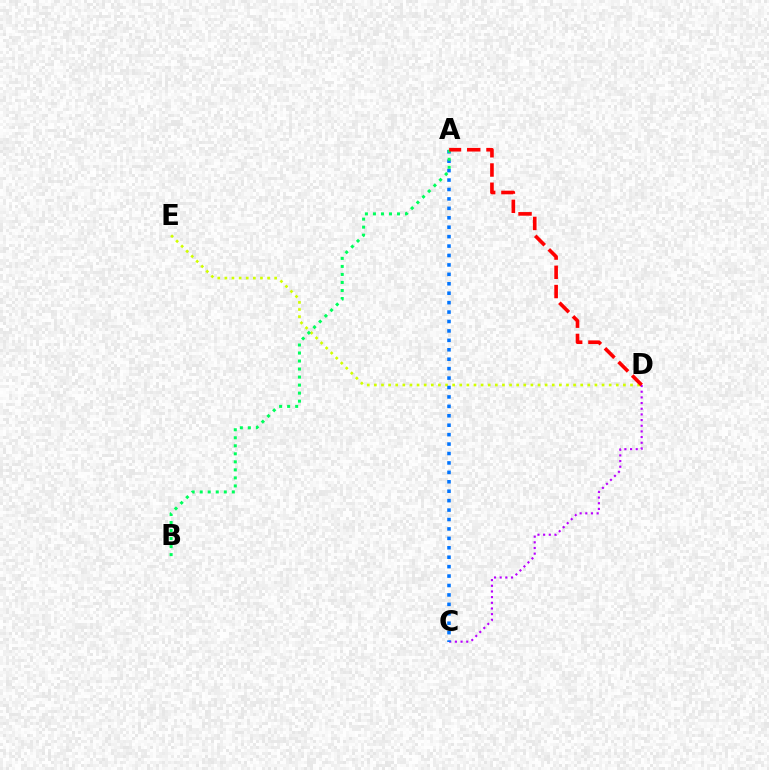{('D', 'E'): [{'color': '#d1ff00', 'line_style': 'dotted', 'thickness': 1.93}], ('C', 'D'): [{'color': '#b900ff', 'line_style': 'dotted', 'thickness': 1.54}], ('A', 'C'): [{'color': '#0074ff', 'line_style': 'dotted', 'thickness': 2.56}], ('A', 'B'): [{'color': '#00ff5c', 'line_style': 'dotted', 'thickness': 2.18}], ('A', 'D'): [{'color': '#ff0000', 'line_style': 'dashed', 'thickness': 2.61}]}